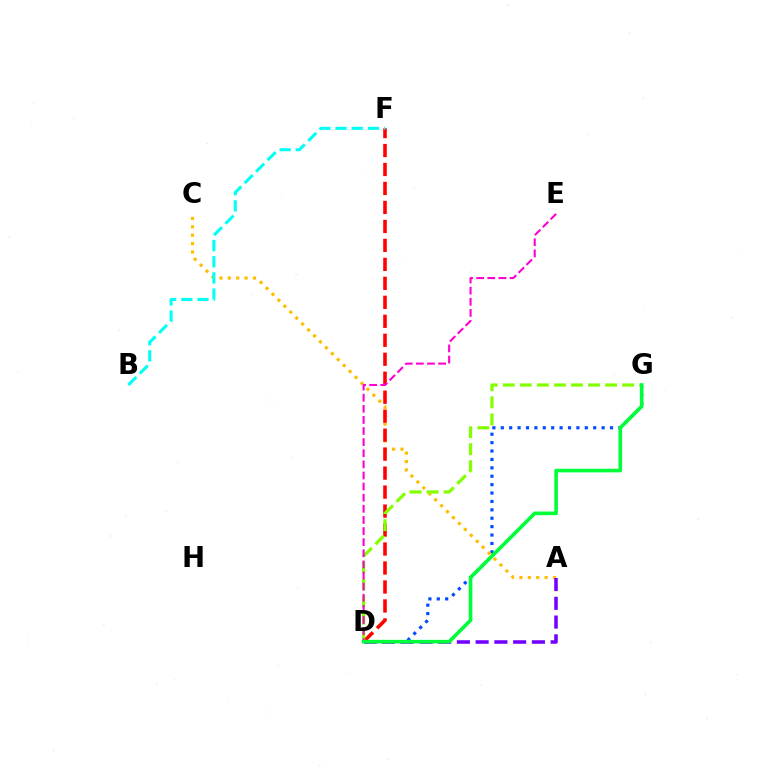{('D', 'G'): [{'color': '#004bff', 'line_style': 'dotted', 'thickness': 2.28}, {'color': '#84ff00', 'line_style': 'dashed', 'thickness': 2.32}, {'color': '#00ff39', 'line_style': 'solid', 'thickness': 2.6}], ('A', 'C'): [{'color': '#ffbd00', 'line_style': 'dotted', 'thickness': 2.28}], ('D', 'F'): [{'color': '#ff0000', 'line_style': 'dashed', 'thickness': 2.58}], ('B', 'F'): [{'color': '#00fff6', 'line_style': 'dashed', 'thickness': 2.2}], ('A', 'D'): [{'color': '#7200ff', 'line_style': 'dashed', 'thickness': 2.55}], ('D', 'E'): [{'color': '#ff00cf', 'line_style': 'dashed', 'thickness': 1.51}]}